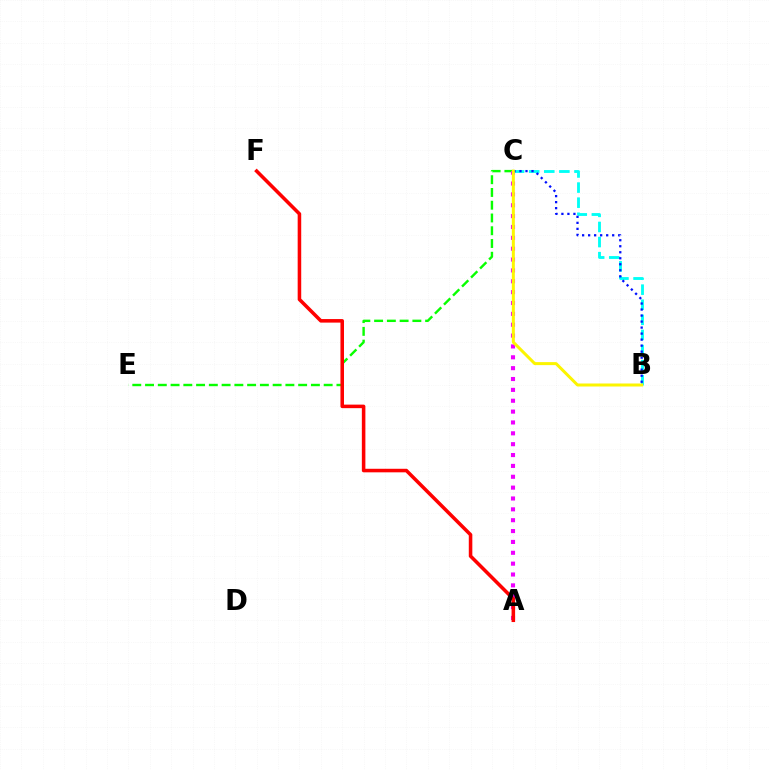{('B', 'C'): [{'color': '#00fff6', 'line_style': 'dashed', 'thickness': 2.05}, {'color': '#0010ff', 'line_style': 'dotted', 'thickness': 1.63}, {'color': '#fcf500', 'line_style': 'solid', 'thickness': 2.16}], ('C', 'E'): [{'color': '#08ff00', 'line_style': 'dashed', 'thickness': 1.73}], ('A', 'C'): [{'color': '#ee00ff', 'line_style': 'dotted', 'thickness': 2.95}], ('A', 'F'): [{'color': '#ff0000', 'line_style': 'solid', 'thickness': 2.55}]}